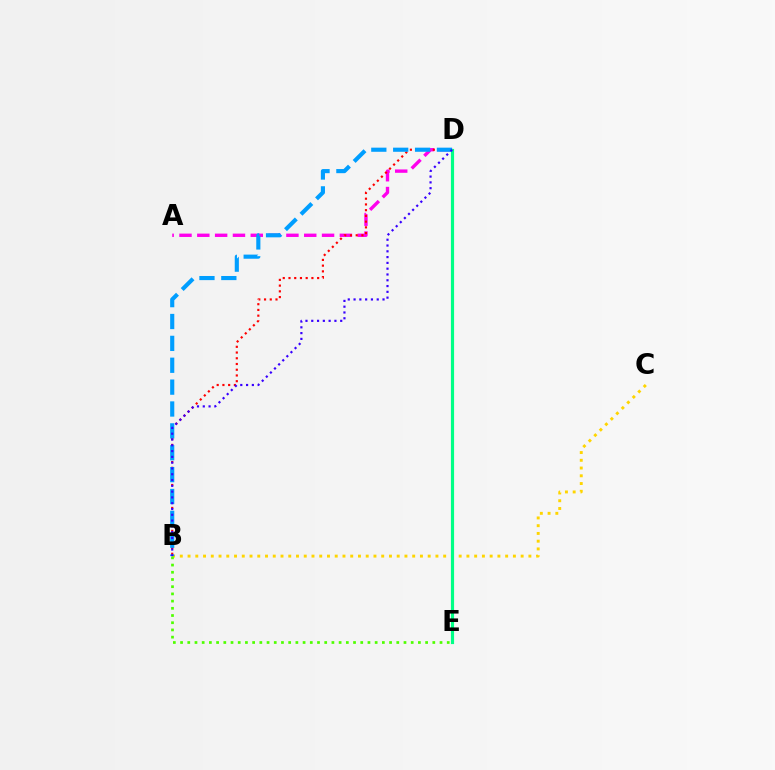{('A', 'D'): [{'color': '#ff00ed', 'line_style': 'dashed', 'thickness': 2.42}], ('B', 'C'): [{'color': '#ffd500', 'line_style': 'dotted', 'thickness': 2.1}], ('B', 'D'): [{'color': '#ff0000', 'line_style': 'dotted', 'thickness': 1.56}, {'color': '#009eff', 'line_style': 'dashed', 'thickness': 2.97}, {'color': '#3700ff', 'line_style': 'dotted', 'thickness': 1.57}], ('D', 'E'): [{'color': '#00ff86', 'line_style': 'solid', 'thickness': 2.27}], ('B', 'E'): [{'color': '#4fff00', 'line_style': 'dotted', 'thickness': 1.96}]}